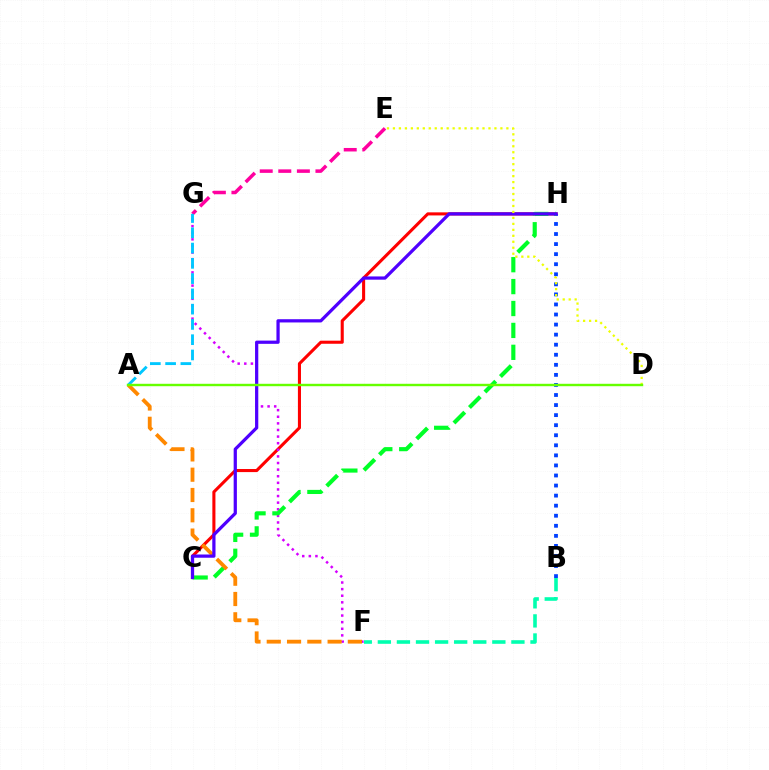{('E', 'G'): [{'color': '#ff00a0', 'line_style': 'dashed', 'thickness': 2.52}], ('C', 'H'): [{'color': '#ff0000', 'line_style': 'solid', 'thickness': 2.22}, {'color': '#00ff27', 'line_style': 'dashed', 'thickness': 2.98}, {'color': '#4f00ff', 'line_style': 'solid', 'thickness': 2.33}], ('B', 'H'): [{'color': '#003fff', 'line_style': 'dotted', 'thickness': 2.73}], ('F', 'G'): [{'color': '#d600ff', 'line_style': 'dotted', 'thickness': 1.8}], ('A', 'F'): [{'color': '#ff8800', 'line_style': 'dashed', 'thickness': 2.76}], ('A', 'G'): [{'color': '#00c7ff', 'line_style': 'dashed', 'thickness': 2.07}], ('B', 'F'): [{'color': '#00ffaf', 'line_style': 'dashed', 'thickness': 2.59}], ('D', 'E'): [{'color': '#eeff00', 'line_style': 'dotted', 'thickness': 1.62}], ('A', 'D'): [{'color': '#66ff00', 'line_style': 'solid', 'thickness': 1.74}]}